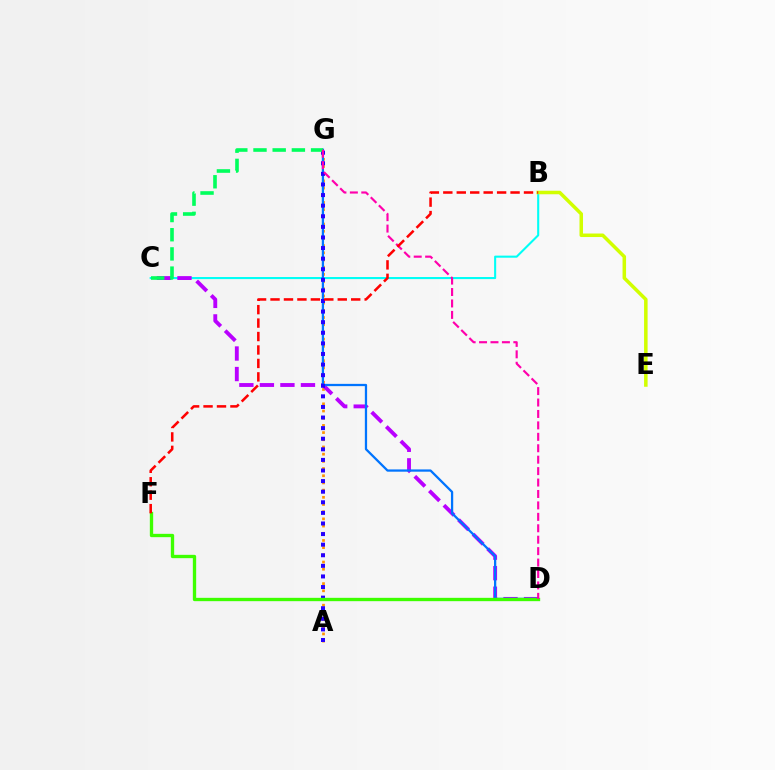{('A', 'G'): [{'color': '#ff9400', 'line_style': 'dotted', 'thickness': 1.95}, {'color': '#2500ff', 'line_style': 'dotted', 'thickness': 2.88}], ('B', 'C'): [{'color': '#00fff6', 'line_style': 'solid', 'thickness': 1.5}], ('B', 'E'): [{'color': '#d1ff00', 'line_style': 'solid', 'thickness': 2.53}], ('C', 'D'): [{'color': '#b900ff', 'line_style': 'dashed', 'thickness': 2.79}], ('D', 'G'): [{'color': '#0074ff', 'line_style': 'solid', 'thickness': 1.63}, {'color': '#ff00ac', 'line_style': 'dashed', 'thickness': 1.55}], ('C', 'G'): [{'color': '#00ff5c', 'line_style': 'dashed', 'thickness': 2.61}], ('D', 'F'): [{'color': '#3dff00', 'line_style': 'solid', 'thickness': 2.4}], ('B', 'F'): [{'color': '#ff0000', 'line_style': 'dashed', 'thickness': 1.83}]}